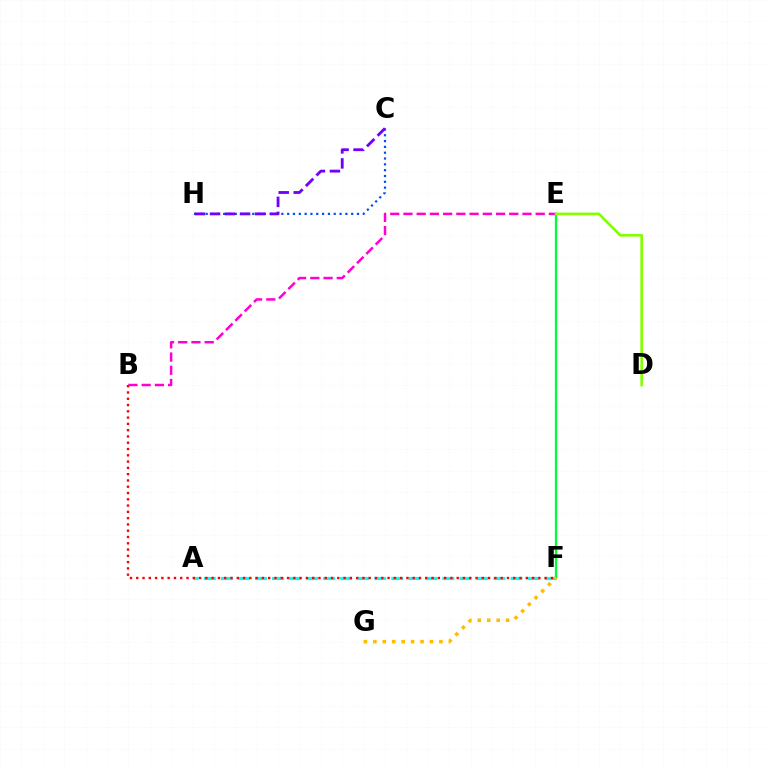{('A', 'F'): [{'color': '#00fff6', 'line_style': 'dashed', 'thickness': 2.31}], ('E', 'F'): [{'color': '#00ff39', 'line_style': 'solid', 'thickness': 1.68}], ('F', 'G'): [{'color': '#ffbd00', 'line_style': 'dotted', 'thickness': 2.57}], ('B', 'E'): [{'color': '#ff00cf', 'line_style': 'dashed', 'thickness': 1.8}], ('D', 'E'): [{'color': '#84ff00', 'line_style': 'solid', 'thickness': 1.9}], ('C', 'H'): [{'color': '#004bff', 'line_style': 'dotted', 'thickness': 1.58}, {'color': '#7200ff', 'line_style': 'dashed', 'thickness': 2.04}], ('B', 'F'): [{'color': '#ff0000', 'line_style': 'dotted', 'thickness': 1.71}]}